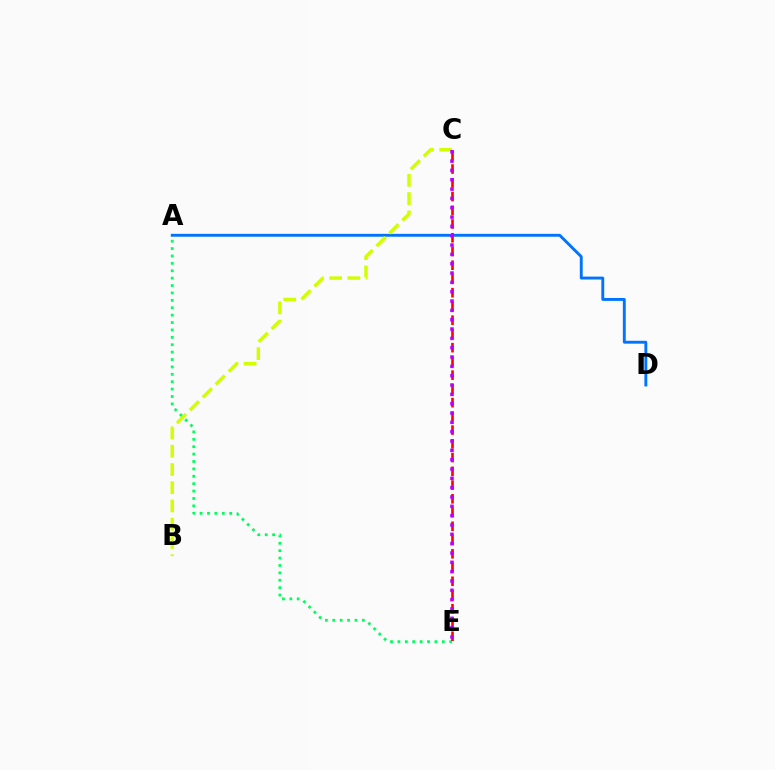{('A', 'D'): [{'color': '#0074ff', 'line_style': 'solid', 'thickness': 2.08}], ('A', 'E'): [{'color': '#00ff5c', 'line_style': 'dotted', 'thickness': 2.01}], ('C', 'E'): [{'color': '#ff0000', 'line_style': 'dashed', 'thickness': 1.87}, {'color': '#b900ff', 'line_style': 'dotted', 'thickness': 2.54}], ('B', 'C'): [{'color': '#d1ff00', 'line_style': 'dashed', 'thickness': 2.48}]}